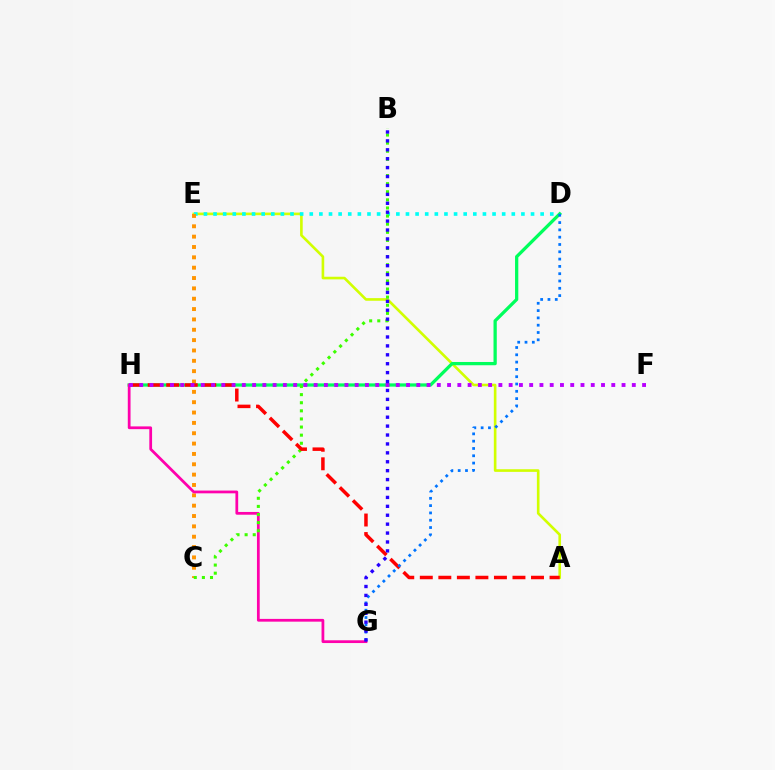{('A', 'E'): [{'color': '#d1ff00', 'line_style': 'solid', 'thickness': 1.89}], ('D', 'E'): [{'color': '#00fff6', 'line_style': 'dotted', 'thickness': 2.61}], ('C', 'E'): [{'color': '#ff9400', 'line_style': 'dotted', 'thickness': 2.81}], ('D', 'H'): [{'color': '#00ff5c', 'line_style': 'solid', 'thickness': 2.35}], ('G', 'H'): [{'color': '#ff00ac', 'line_style': 'solid', 'thickness': 1.98}], ('B', 'C'): [{'color': '#3dff00', 'line_style': 'dotted', 'thickness': 2.2}], ('A', 'H'): [{'color': '#ff0000', 'line_style': 'dashed', 'thickness': 2.52}], ('D', 'G'): [{'color': '#0074ff', 'line_style': 'dotted', 'thickness': 1.98}], ('F', 'H'): [{'color': '#b900ff', 'line_style': 'dotted', 'thickness': 2.79}], ('B', 'G'): [{'color': '#2500ff', 'line_style': 'dotted', 'thickness': 2.42}]}